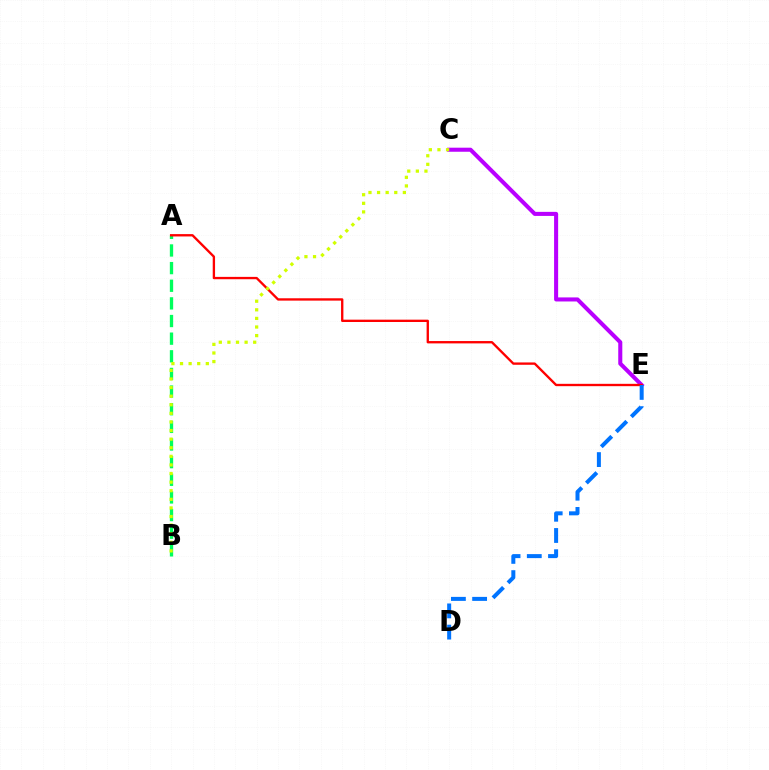{('C', 'E'): [{'color': '#b900ff', 'line_style': 'solid', 'thickness': 2.92}], ('A', 'B'): [{'color': '#00ff5c', 'line_style': 'dashed', 'thickness': 2.4}], ('A', 'E'): [{'color': '#ff0000', 'line_style': 'solid', 'thickness': 1.69}], ('B', 'C'): [{'color': '#d1ff00', 'line_style': 'dotted', 'thickness': 2.34}], ('D', 'E'): [{'color': '#0074ff', 'line_style': 'dashed', 'thickness': 2.88}]}